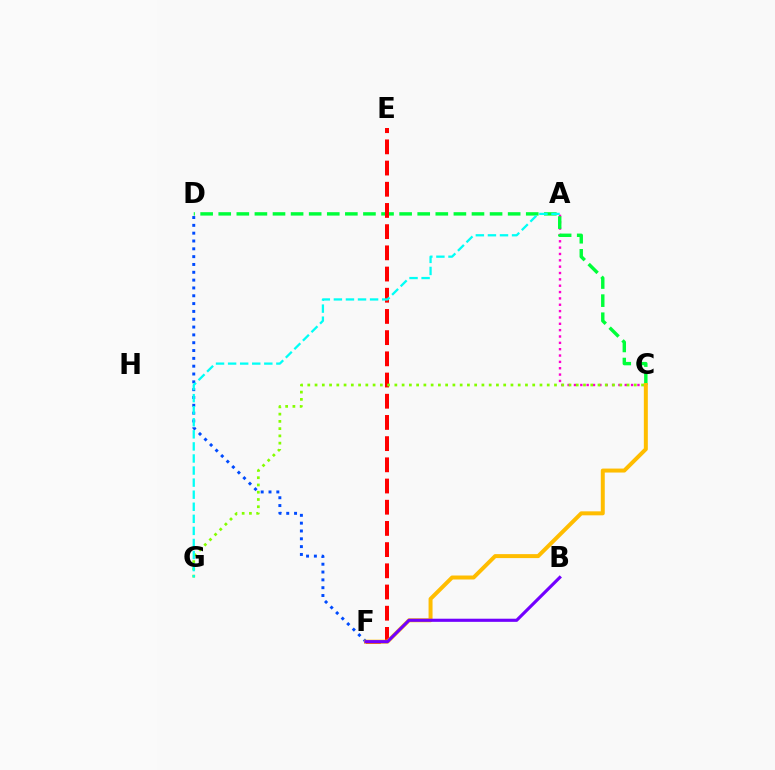{('A', 'C'): [{'color': '#ff00cf', 'line_style': 'dotted', 'thickness': 1.72}], ('D', 'F'): [{'color': '#004bff', 'line_style': 'dotted', 'thickness': 2.13}], ('C', 'D'): [{'color': '#00ff39', 'line_style': 'dashed', 'thickness': 2.46}], ('E', 'F'): [{'color': '#ff0000', 'line_style': 'dashed', 'thickness': 2.88}], ('C', 'F'): [{'color': '#ffbd00', 'line_style': 'solid', 'thickness': 2.86}], ('C', 'G'): [{'color': '#84ff00', 'line_style': 'dotted', 'thickness': 1.97}], ('B', 'F'): [{'color': '#7200ff', 'line_style': 'solid', 'thickness': 2.25}], ('A', 'G'): [{'color': '#00fff6', 'line_style': 'dashed', 'thickness': 1.64}]}